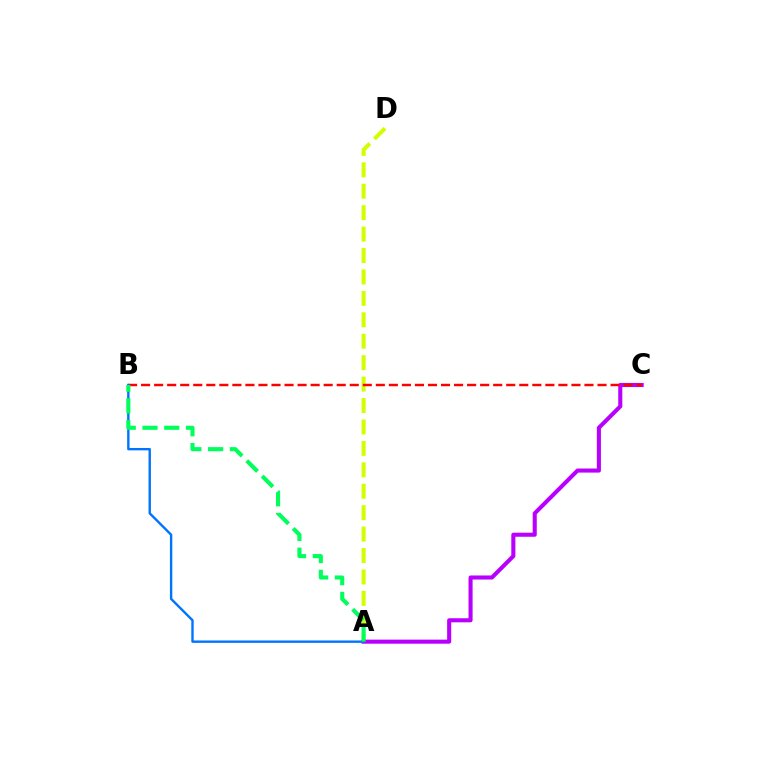{('A', 'D'): [{'color': '#d1ff00', 'line_style': 'dashed', 'thickness': 2.91}], ('A', 'C'): [{'color': '#b900ff', 'line_style': 'solid', 'thickness': 2.93}], ('B', 'C'): [{'color': '#ff0000', 'line_style': 'dashed', 'thickness': 1.77}], ('A', 'B'): [{'color': '#0074ff', 'line_style': 'solid', 'thickness': 1.72}, {'color': '#00ff5c', 'line_style': 'dashed', 'thickness': 2.96}]}